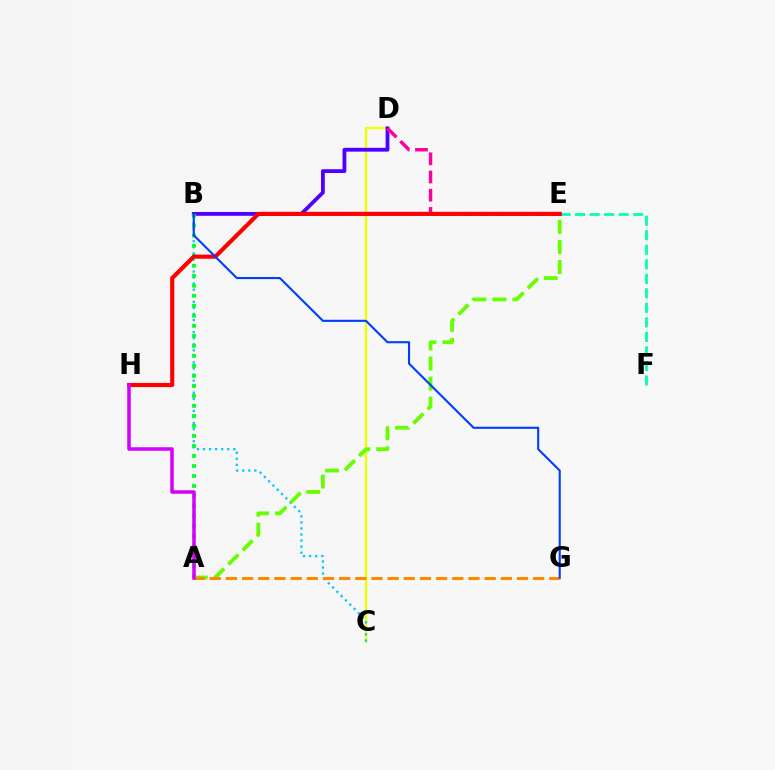{('C', 'D'): [{'color': '#eeff00', 'line_style': 'solid', 'thickness': 1.7}], ('B', 'C'): [{'color': '#00c7ff', 'line_style': 'dotted', 'thickness': 1.65}], ('A', 'E'): [{'color': '#66ff00', 'line_style': 'dashed', 'thickness': 2.72}], ('E', 'F'): [{'color': '#00ffaf', 'line_style': 'dashed', 'thickness': 1.97}], ('B', 'D'): [{'color': '#4f00ff', 'line_style': 'solid', 'thickness': 2.75}], ('A', 'B'): [{'color': '#00ff27', 'line_style': 'dotted', 'thickness': 2.72}], ('A', 'G'): [{'color': '#ff8800', 'line_style': 'dashed', 'thickness': 2.2}], ('D', 'E'): [{'color': '#ff00a0', 'line_style': 'dashed', 'thickness': 2.47}], ('E', 'H'): [{'color': '#ff0000', 'line_style': 'solid', 'thickness': 2.98}], ('B', 'G'): [{'color': '#003fff', 'line_style': 'solid', 'thickness': 1.52}], ('A', 'H'): [{'color': '#d600ff', 'line_style': 'solid', 'thickness': 2.53}]}